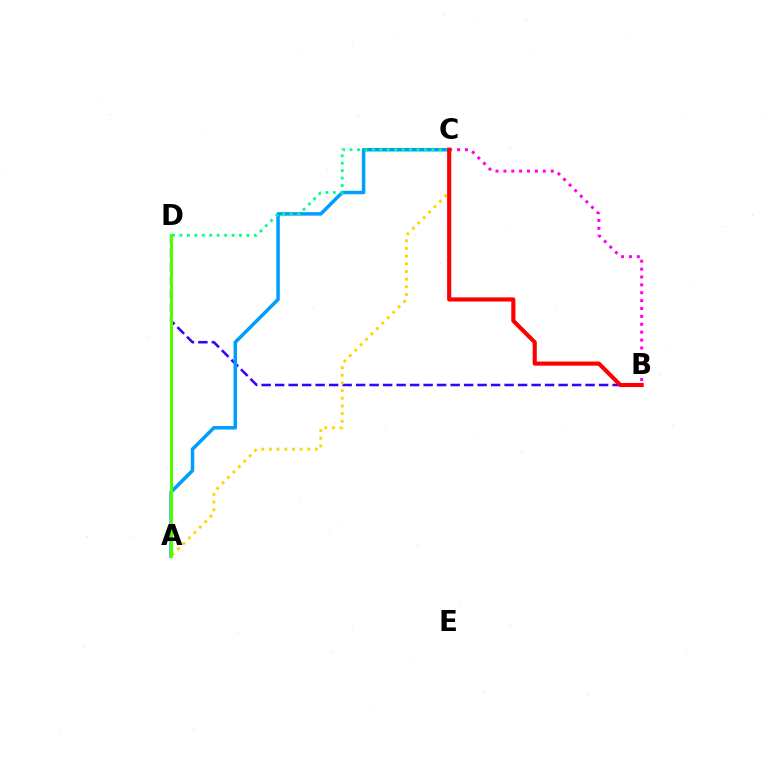{('B', 'D'): [{'color': '#3700ff', 'line_style': 'dashed', 'thickness': 1.83}], ('A', 'C'): [{'color': '#009eff', 'line_style': 'solid', 'thickness': 2.53}, {'color': '#ffd500', 'line_style': 'dotted', 'thickness': 2.08}], ('C', 'D'): [{'color': '#00ff86', 'line_style': 'dotted', 'thickness': 2.02}], ('A', 'D'): [{'color': '#4fff00', 'line_style': 'solid', 'thickness': 2.2}], ('B', 'C'): [{'color': '#ff00ed', 'line_style': 'dotted', 'thickness': 2.14}, {'color': '#ff0000', 'line_style': 'solid', 'thickness': 2.97}]}